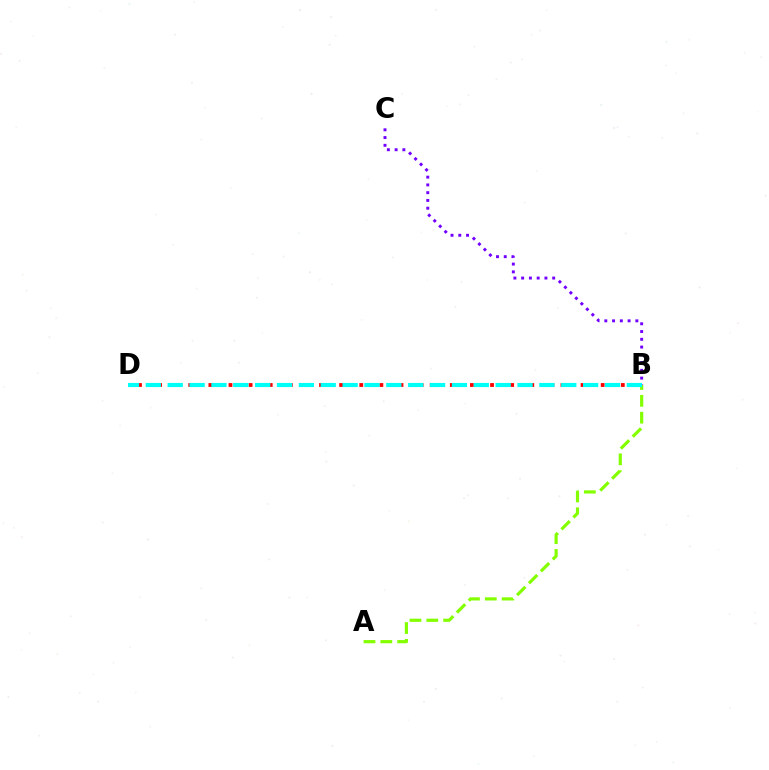{('B', 'D'): [{'color': '#ff0000', 'line_style': 'dotted', 'thickness': 2.73}, {'color': '#00fff6', 'line_style': 'dashed', 'thickness': 2.97}], ('B', 'C'): [{'color': '#7200ff', 'line_style': 'dotted', 'thickness': 2.11}], ('A', 'B'): [{'color': '#84ff00', 'line_style': 'dashed', 'thickness': 2.29}]}